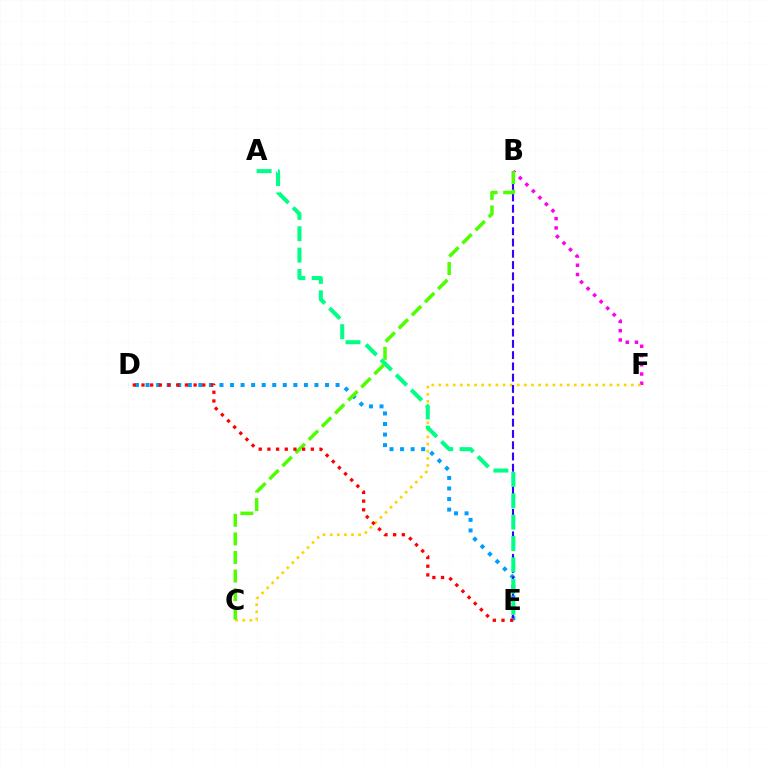{('B', 'F'): [{'color': '#ff00ed', 'line_style': 'dotted', 'thickness': 2.51}], ('C', 'F'): [{'color': '#ffd500', 'line_style': 'dotted', 'thickness': 1.94}], ('D', 'E'): [{'color': '#009eff', 'line_style': 'dotted', 'thickness': 2.87}, {'color': '#ff0000', 'line_style': 'dotted', 'thickness': 2.36}], ('B', 'E'): [{'color': '#3700ff', 'line_style': 'dashed', 'thickness': 1.53}], ('A', 'E'): [{'color': '#00ff86', 'line_style': 'dashed', 'thickness': 2.9}], ('B', 'C'): [{'color': '#4fff00', 'line_style': 'dashed', 'thickness': 2.52}]}